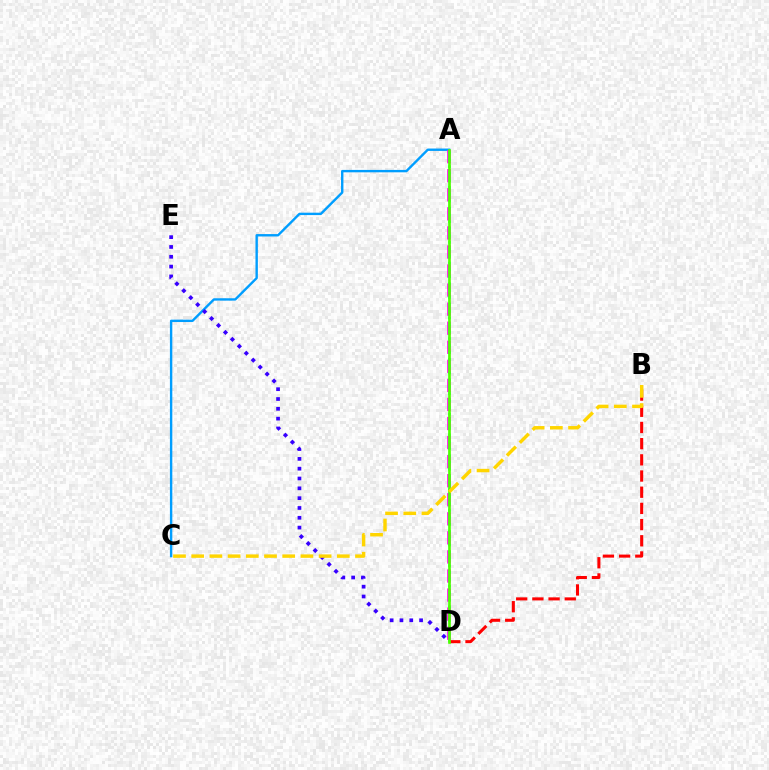{('A', 'C'): [{'color': '#009eff', 'line_style': 'solid', 'thickness': 1.72}], ('A', 'D'): [{'color': '#ff00ed', 'line_style': 'dashed', 'thickness': 2.59}, {'color': '#00ff86', 'line_style': 'dotted', 'thickness': 1.87}, {'color': '#4fff00', 'line_style': 'solid', 'thickness': 1.93}], ('B', 'D'): [{'color': '#ff0000', 'line_style': 'dashed', 'thickness': 2.2}], ('D', 'E'): [{'color': '#3700ff', 'line_style': 'dotted', 'thickness': 2.67}], ('B', 'C'): [{'color': '#ffd500', 'line_style': 'dashed', 'thickness': 2.47}]}